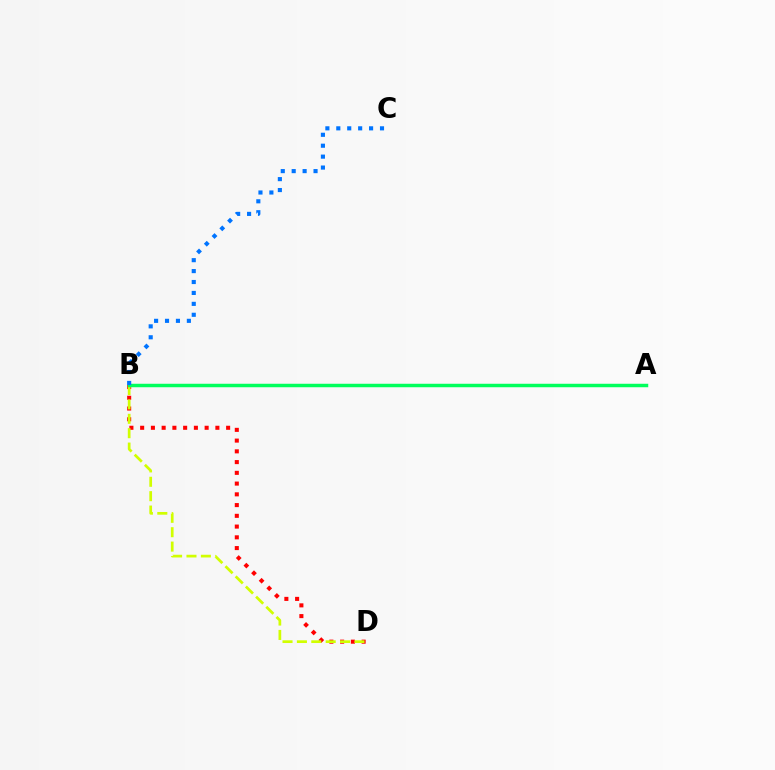{('A', 'B'): [{'color': '#b900ff', 'line_style': 'dotted', 'thickness': 2.14}, {'color': '#00ff5c', 'line_style': 'solid', 'thickness': 2.5}], ('B', 'D'): [{'color': '#ff0000', 'line_style': 'dotted', 'thickness': 2.92}, {'color': '#d1ff00', 'line_style': 'dashed', 'thickness': 1.95}], ('B', 'C'): [{'color': '#0074ff', 'line_style': 'dotted', 'thickness': 2.97}]}